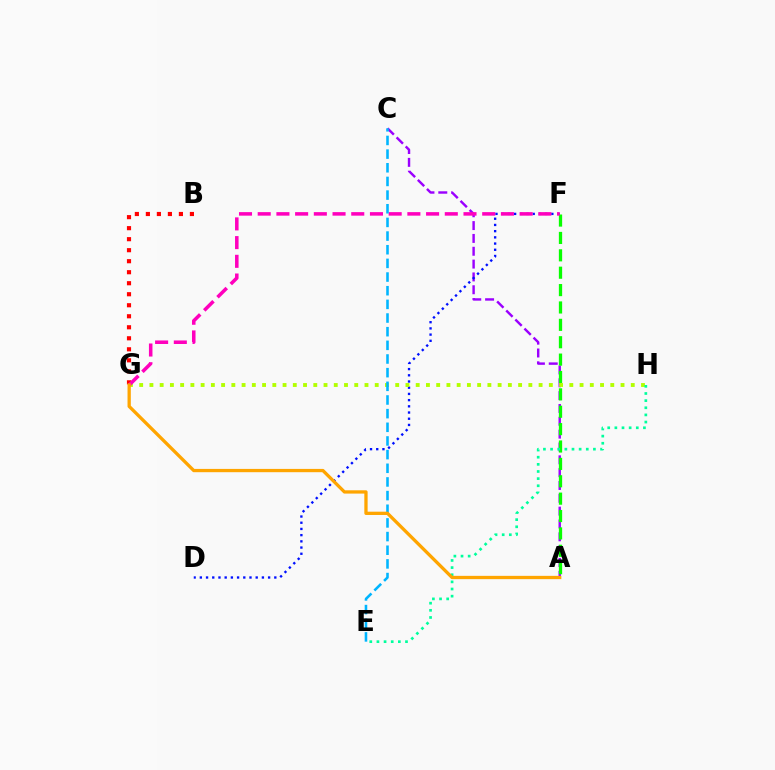{('A', 'C'): [{'color': '#9b00ff', 'line_style': 'dashed', 'thickness': 1.74}], ('D', 'F'): [{'color': '#0010ff', 'line_style': 'dotted', 'thickness': 1.69}], ('A', 'F'): [{'color': '#08ff00', 'line_style': 'dashed', 'thickness': 2.36}], ('G', 'H'): [{'color': '#b3ff00', 'line_style': 'dotted', 'thickness': 2.78}], ('B', 'G'): [{'color': '#ff0000', 'line_style': 'dotted', 'thickness': 2.99}], ('F', 'G'): [{'color': '#ff00bd', 'line_style': 'dashed', 'thickness': 2.54}], ('E', 'H'): [{'color': '#00ff9d', 'line_style': 'dotted', 'thickness': 1.94}], ('C', 'E'): [{'color': '#00b5ff', 'line_style': 'dashed', 'thickness': 1.86}], ('A', 'G'): [{'color': '#ffa500', 'line_style': 'solid', 'thickness': 2.37}]}